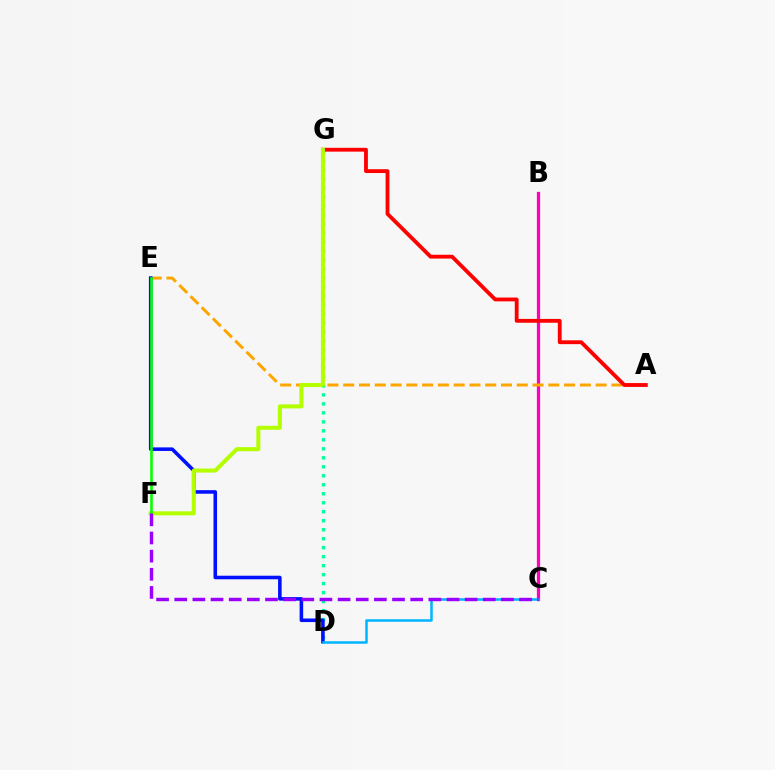{('D', 'G'): [{'color': '#00ff9d', 'line_style': 'dotted', 'thickness': 2.44}], ('B', 'C'): [{'color': '#ff00bd', 'line_style': 'solid', 'thickness': 2.33}], ('A', 'E'): [{'color': '#ffa500', 'line_style': 'dashed', 'thickness': 2.14}], ('D', 'E'): [{'color': '#0010ff', 'line_style': 'solid', 'thickness': 2.57}], ('C', 'D'): [{'color': '#00b5ff', 'line_style': 'solid', 'thickness': 1.8}], ('A', 'G'): [{'color': '#ff0000', 'line_style': 'solid', 'thickness': 2.76}], ('F', 'G'): [{'color': '#b3ff00', 'line_style': 'solid', 'thickness': 2.9}], ('E', 'F'): [{'color': '#08ff00', 'line_style': 'solid', 'thickness': 1.87}], ('C', 'F'): [{'color': '#9b00ff', 'line_style': 'dashed', 'thickness': 2.47}]}